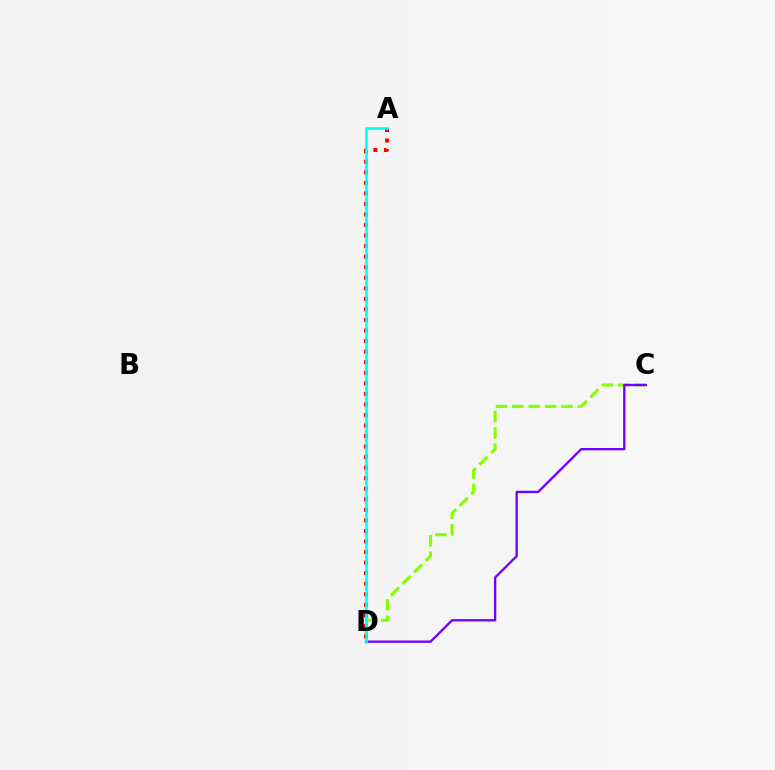{('C', 'D'): [{'color': '#84ff00', 'line_style': 'dashed', 'thickness': 2.23}, {'color': '#7200ff', 'line_style': 'solid', 'thickness': 1.68}], ('A', 'D'): [{'color': '#ff0000', 'line_style': 'dotted', 'thickness': 2.87}, {'color': '#00fff6', 'line_style': 'solid', 'thickness': 1.9}]}